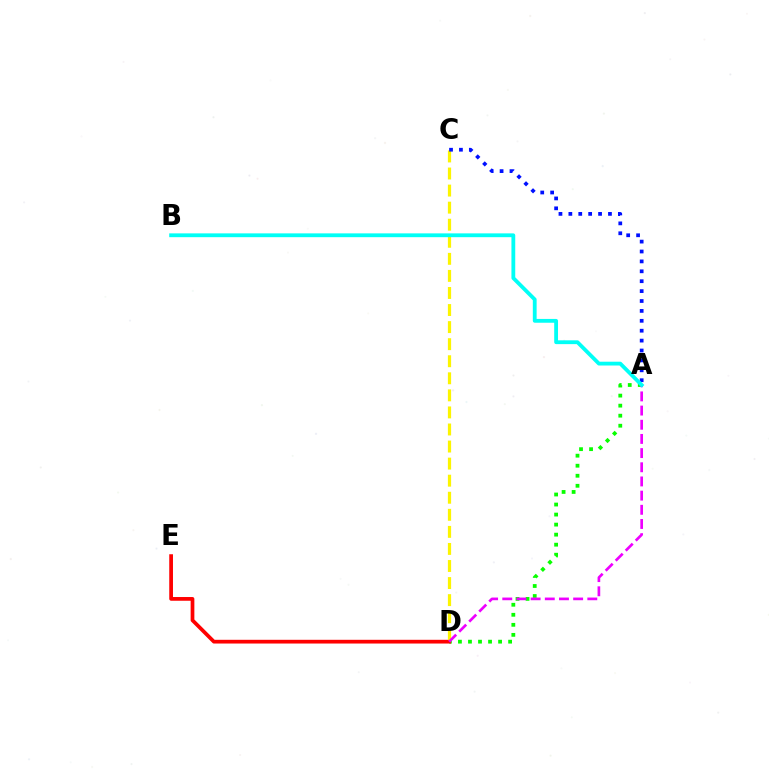{('A', 'D'): [{'color': '#08ff00', 'line_style': 'dotted', 'thickness': 2.73}, {'color': '#ee00ff', 'line_style': 'dashed', 'thickness': 1.93}], ('D', 'E'): [{'color': '#ff0000', 'line_style': 'solid', 'thickness': 2.69}], ('C', 'D'): [{'color': '#fcf500', 'line_style': 'dashed', 'thickness': 2.32}], ('A', 'C'): [{'color': '#0010ff', 'line_style': 'dotted', 'thickness': 2.69}], ('A', 'B'): [{'color': '#00fff6', 'line_style': 'solid', 'thickness': 2.74}]}